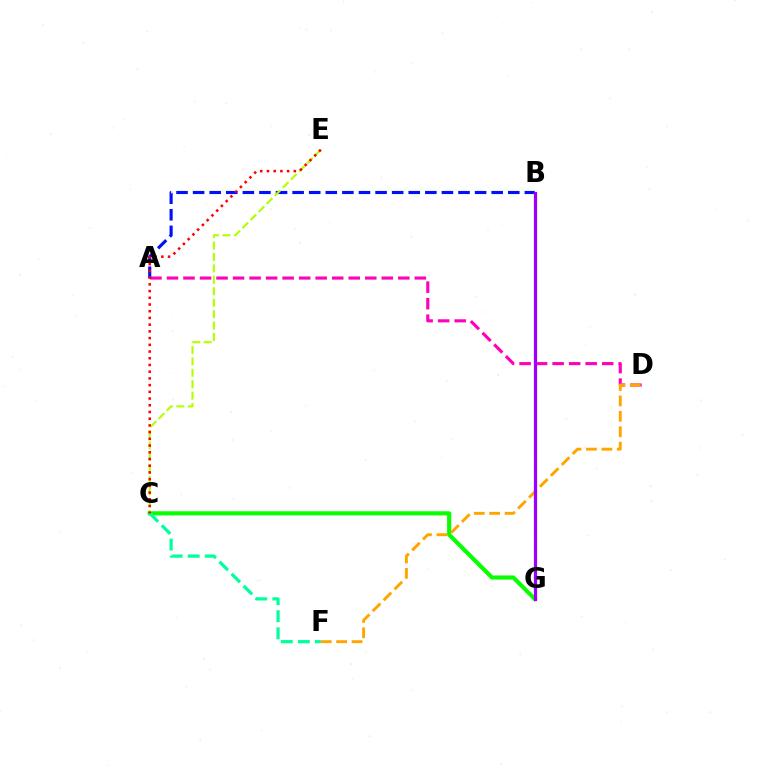{('A', 'D'): [{'color': '#ff00bd', 'line_style': 'dashed', 'thickness': 2.24}], ('A', 'B'): [{'color': '#0010ff', 'line_style': 'dashed', 'thickness': 2.25}], ('C', 'G'): [{'color': '#08ff00', 'line_style': 'solid', 'thickness': 2.96}], ('B', 'G'): [{'color': '#00b5ff', 'line_style': 'dashed', 'thickness': 2.18}, {'color': '#9b00ff', 'line_style': 'solid', 'thickness': 2.31}], ('D', 'F'): [{'color': '#ffa500', 'line_style': 'dashed', 'thickness': 2.09}], ('C', 'E'): [{'color': '#b3ff00', 'line_style': 'dashed', 'thickness': 1.55}, {'color': '#ff0000', 'line_style': 'dotted', 'thickness': 1.83}], ('C', 'F'): [{'color': '#00ff9d', 'line_style': 'dashed', 'thickness': 2.32}]}